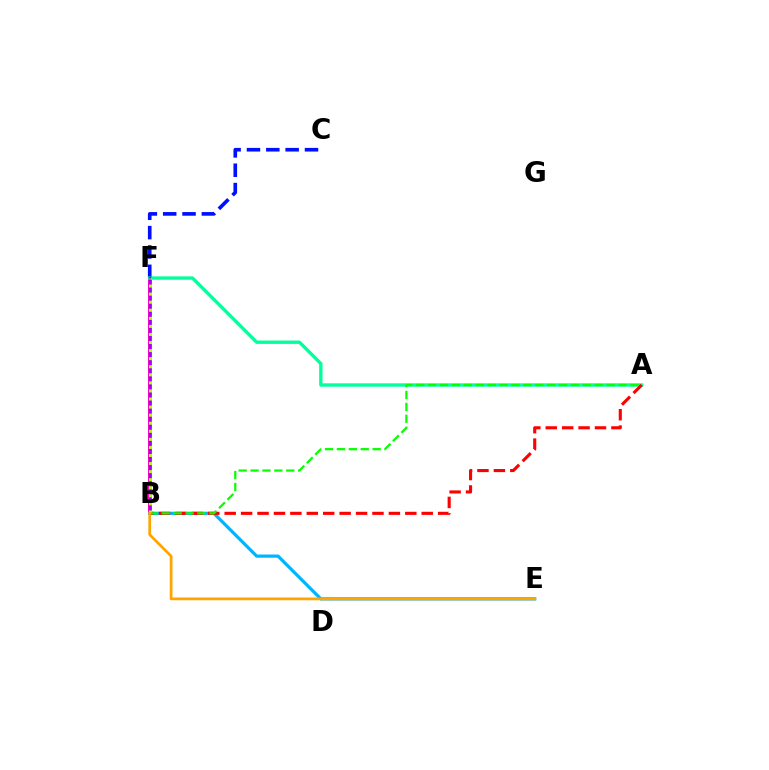{('B', 'F'): [{'color': '#ff00bd', 'line_style': 'solid', 'thickness': 2.83}, {'color': '#9b00ff', 'line_style': 'solid', 'thickness': 1.68}, {'color': '#b3ff00', 'line_style': 'dotted', 'thickness': 2.19}], ('B', 'E'): [{'color': '#00b5ff', 'line_style': 'solid', 'thickness': 2.31}, {'color': '#ffa500', 'line_style': 'solid', 'thickness': 1.98}], ('C', 'F'): [{'color': '#0010ff', 'line_style': 'dashed', 'thickness': 2.63}], ('A', 'F'): [{'color': '#00ff9d', 'line_style': 'solid', 'thickness': 2.41}], ('A', 'B'): [{'color': '#ff0000', 'line_style': 'dashed', 'thickness': 2.23}, {'color': '#08ff00', 'line_style': 'dashed', 'thickness': 1.62}]}